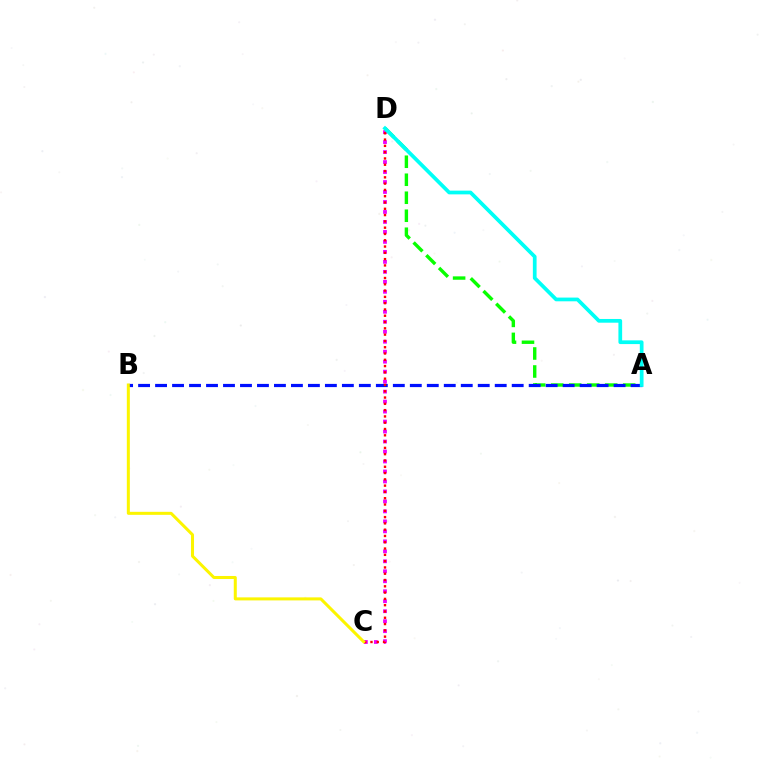{('C', 'D'): [{'color': '#ee00ff', 'line_style': 'dotted', 'thickness': 2.71}, {'color': '#ff0000', 'line_style': 'dotted', 'thickness': 1.71}], ('A', 'D'): [{'color': '#08ff00', 'line_style': 'dashed', 'thickness': 2.44}, {'color': '#00fff6', 'line_style': 'solid', 'thickness': 2.68}], ('A', 'B'): [{'color': '#0010ff', 'line_style': 'dashed', 'thickness': 2.31}], ('B', 'C'): [{'color': '#fcf500', 'line_style': 'solid', 'thickness': 2.18}]}